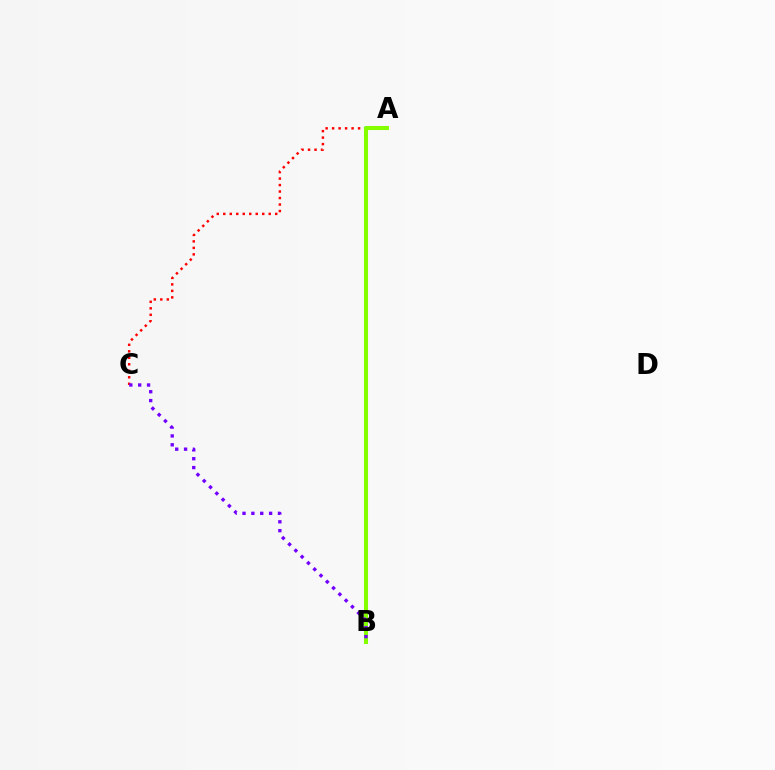{('A', 'B'): [{'color': '#00fff6', 'line_style': 'dotted', 'thickness': 2.81}, {'color': '#84ff00', 'line_style': 'solid', 'thickness': 2.93}], ('A', 'C'): [{'color': '#ff0000', 'line_style': 'dotted', 'thickness': 1.76}], ('B', 'C'): [{'color': '#7200ff', 'line_style': 'dotted', 'thickness': 2.41}]}